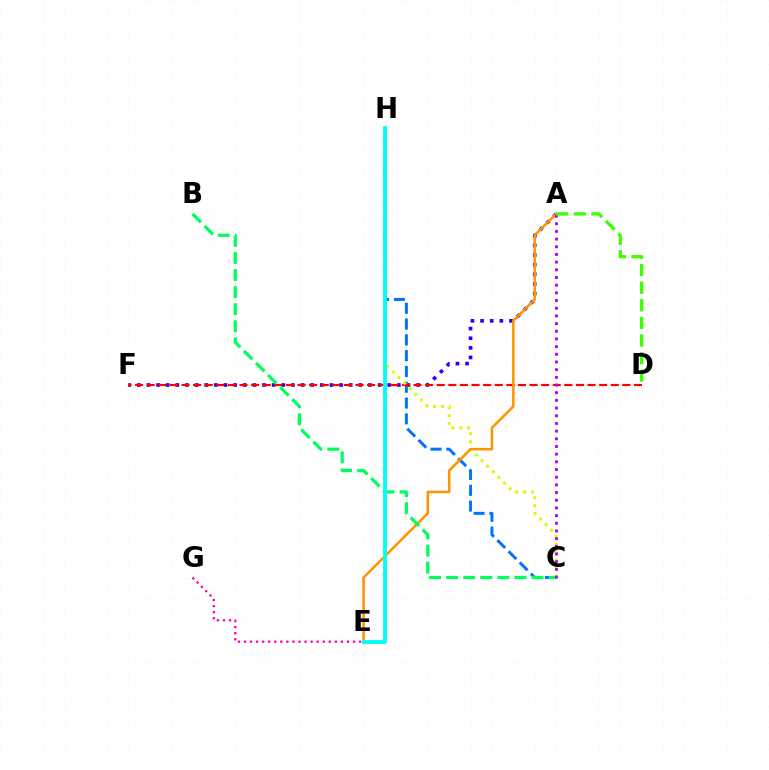{('A', 'F'): [{'color': '#2500ff', 'line_style': 'dotted', 'thickness': 2.62}], ('C', 'H'): [{'color': '#0074ff', 'line_style': 'dashed', 'thickness': 2.15}, {'color': '#d1ff00', 'line_style': 'dotted', 'thickness': 2.15}], ('D', 'F'): [{'color': '#ff0000', 'line_style': 'dashed', 'thickness': 1.58}], ('A', 'E'): [{'color': '#ff9400', 'line_style': 'solid', 'thickness': 1.84}], ('E', 'G'): [{'color': '#ff00ac', 'line_style': 'dotted', 'thickness': 1.65}], ('B', 'C'): [{'color': '#00ff5c', 'line_style': 'dashed', 'thickness': 2.32}], ('E', 'H'): [{'color': '#00fff6', 'line_style': 'solid', 'thickness': 2.79}], ('A', 'C'): [{'color': '#b900ff', 'line_style': 'dotted', 'thickness': 2.09}], ('A', 'D'): [{'color': '#3dff00', 'line_style': 'dashed', 'thickness': 2.39}]}